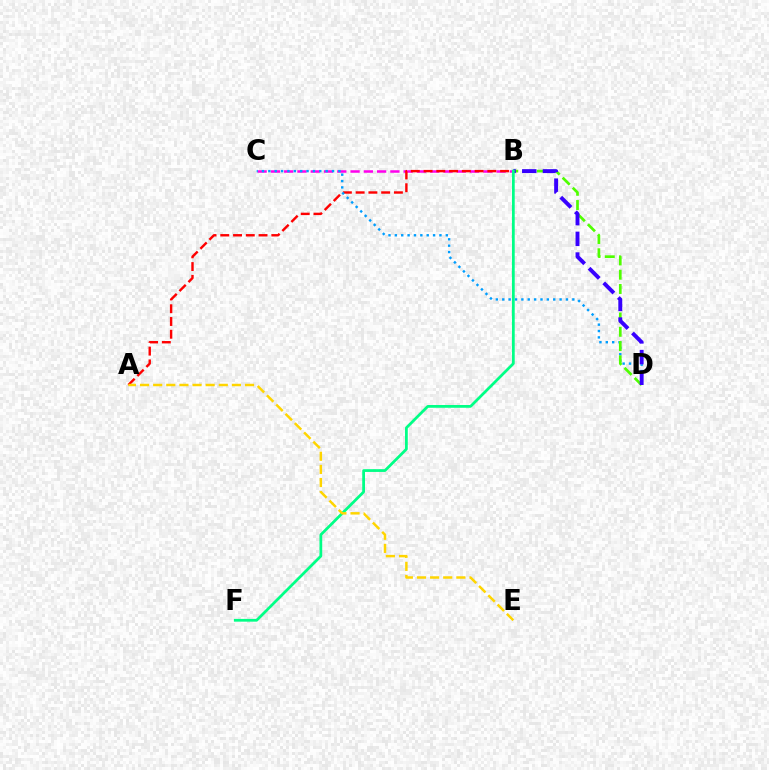{('B', 'C'): [{'color': '#ff00ed', 'line_style': 'dashed', 'thickness': 1.8}], ('A', 'B'): [{'color': '#ff0000', 'line_style': 'dashed', 'thickness': 1.73}], ('C', 'D'): [{'color': '#009eff', 'line_style': 'dotted', 'thickness': 1.73}], ('B', 'D'): [{'color': '#4fff00', 'line_style': 'dashed', 'thickness': 1.94}, {'color': '#3700ff', 'line_style': 'dashed', 'thickness': 2.81}], ('B', 'F'): [{'color': '#00ff86', 'line_style': 'solid', 'thickness': 1.99}], ('A', 'E'): [{'color': '#ffd500', 'line_style': 'dashed', 'thickness': 1.78}]}